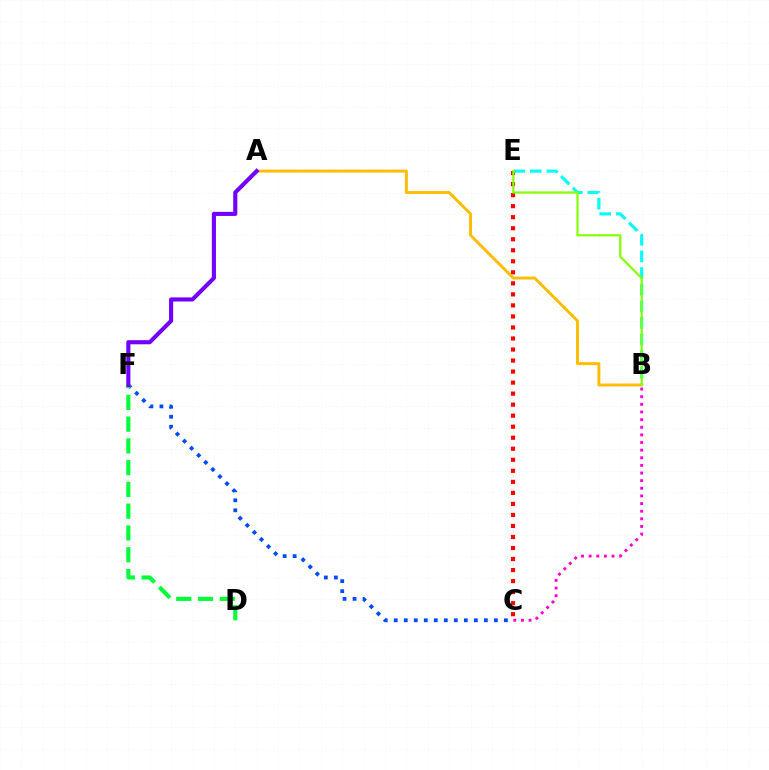{('C', 'F'): [{'color': '#004bff', 'line_style': 'dotted', 'thickness': 2.72}], ('D', 'F'): [{'color': '#00ff39', 'line_style': 'dashed', 'thickness': 2.96}], ('C', 'E'): [{'color': '#ff0000', 'line_style': 'dotted', 'thickness': 3.0}], ('B', 'C'): [{'color': '#ff00cf', 'line_style': 'dotted', 'thickness': 2.07}], ('B', 'E'): [{'color': '#00fff6', 'line_style': 'dashed', 'thickness': 2.26}, {'color': '#84ff00', 'line_style': 'solid', 'thickness': 1.59}], ('A', 'B'): [{'color': '#ffbd00', 'line_style': 'solid', 'thickness': 2.11}], ('A', 'F'): [{'color': '#7200ff', 'line_style': 'solid', 'thickness': 2.96}]}